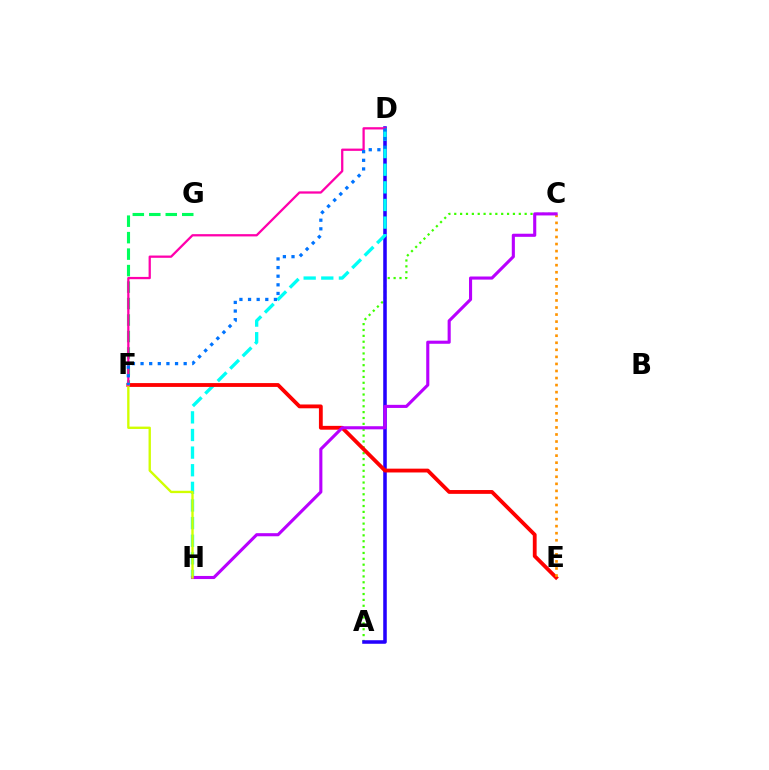{('A', 'C'): [{'color': '#3dff00', 'line_style': 'dotted', 'thickness': 1.59}], ('A', 'D'): [{'color': '#2500ff', 'line_style': 'solid', 'thickness': 2.55}], ('D', 'H'): [{'color': '#00fff6', 'line_style': 'dashed', 'thickness': 2.39}], ('E', 'F'): [{'color': '#ff0000', 'line_style': 'solid', 'thickness': 2.75}], ('C', 'E'): [{'color': '#ff9400', 'line_style': 'dotted', 'thickness': 1.92}], ('F', 'G'): [{'color': '#00ff5c', 'line_style': 'dashed', 'thickness': 2.24}], ('C', 'H'): [{'color': '#b900ff', 'line_style': 'solid', 'thickness': 2.23}], ('F', 'H'): [{'color': '#d1ff00', 'line_style': 'solid', 'thickness': 1.7}], ('D', 'F'): [{'color': '#ff00ac', 'line_style': 'solid', 'thickness': 1.64}, {'color': '#0074ff', 'line_style': 'dotted', 'thickness': 2.34}]}